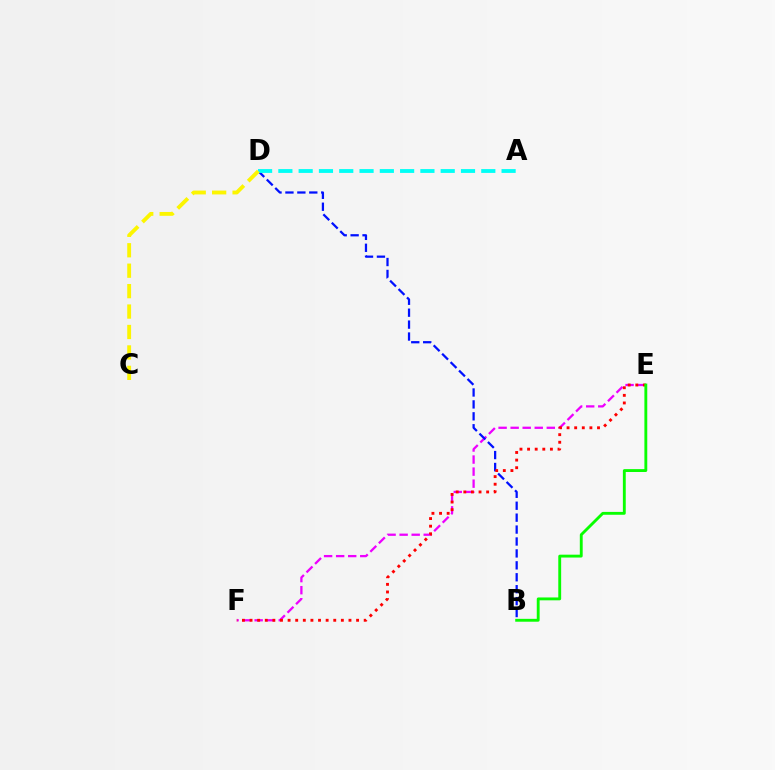{('E', 'F'): [{'color': '#ee00ff', 'line_style': 'dashed', 'thickness': 1.64}, {'color': '#ff0000', 'line_style': 'dotted', 'thickness': 2.07}], ('B', 'D'): [{'color': '#0010ff', 'line_style': 'dashed', 'thickness': 1.62}], ('A', 'D'): [{'color': '#00fff6', 'line_style': 'dashed', 'thickness': 2.76}], ('C', 'D'): [{'color': '#fcf500', 'line_style': 'dashed', 'thickness': 2.78}], ('B', 'E'): [{'color': '#08ff00', 'line_style': 'solid', 'thickness': 2.06}]}